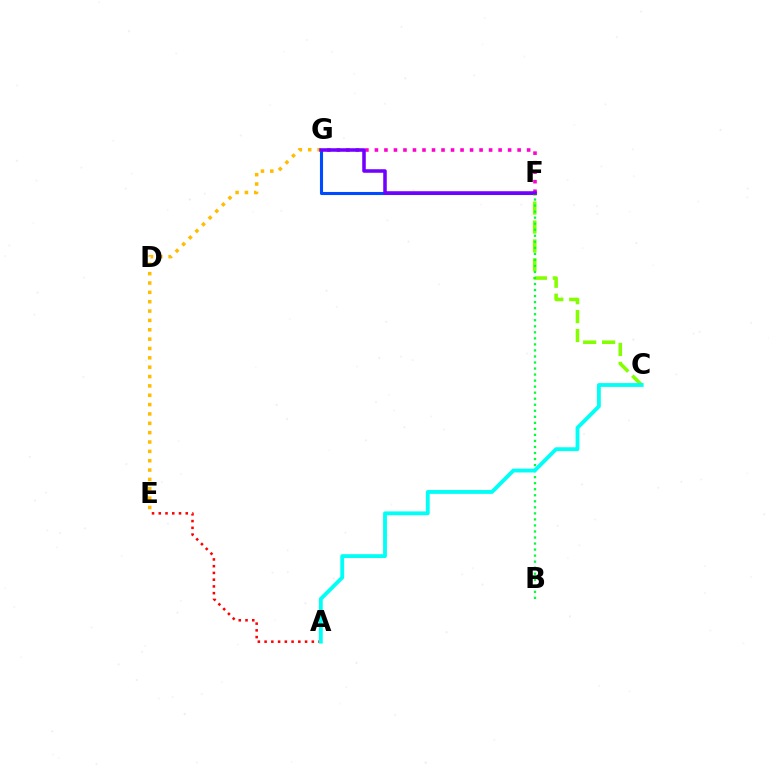{('F', 'G'): [{'color': '#004bff', 'line_style': 'solid', 'thickness': 2.22}, {'color': '#ff00cf', 'line_style': 'dotted', 'thickness': 2.58}, {'color': '#7200ff', 'line_style': 'solid', 'thickness': 2.55}], ('C', 'F'): [{'color': '#84ff00', 'line_style': 'dashed', 'thickness': 2.57}], ('E', 'G'): [{'color': '#ffbd00', 'line_style': 'dotted', 'thickness': 2.54}], ('A', 'E'): [{'color': '#ff0000', 'line_style': 'dotted', 'thickness': 1.83}], ('B', 'F'): [{'color': '#00ff39', 'line_style': 'dotted', 'thickness': 1.64}], ('A', 'C'): [{'color': '#00fff6', 'line_style': 'solid', 'thickness': 2.76}]}